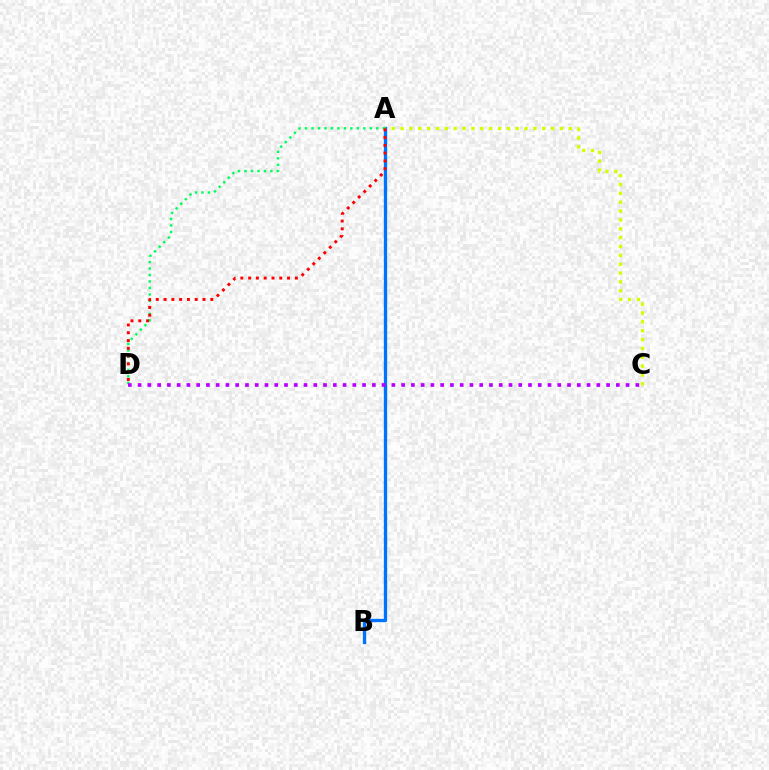{('A', 'B'): [{'color': '#0074ff', 'line_style': 'solid', 'thickness': 2.38}], ('A', 'D'): [{'color': '#00ff5c', 'line_style': 'dotted', 'thickness': 1.76}, {'color': '#ff0000', 'line_style': 'dotted', 'thickness': 2.11}], ('A', 'C'): [{'color': '#d1ff00', 'line_style': 'dotted', 'thickness': 2.41}], ('C', 'D'): [{'color': '#b900ff', 'line_style': 'dotted', 'thickness': 2.65}]}